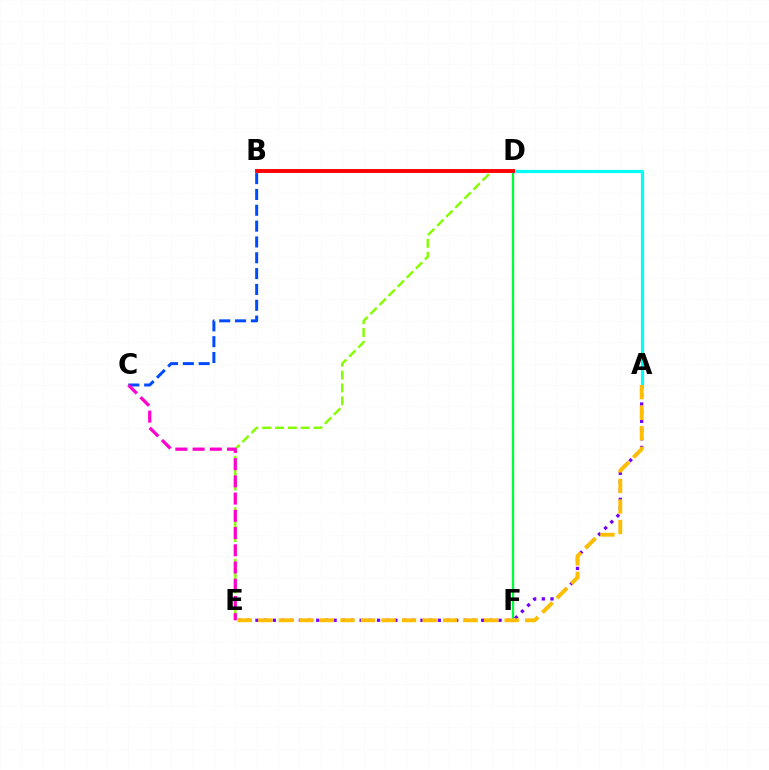{('D', 'E'): [{'color': '#84ff00', 'line_style': 'dashed', 'thickness': 1.75}], ('D', 'F'): [{'color': '#00ff39', 'line_style': 'solid', 'thickness': 1.68}], ('A', 'E'): [{'color': '#7200ff', 'line_style': 'dotted', 'thickness': 2.36}, {'color': '#ffbd00', 'line_style': 'dashed', 'thickness': 2.79}], ('A', 'D'): [{'color': '#00fff6', 'line_style': 'solid', 'thickness': 2.3}], ('B', 'C'): [{'color': '#004bff', 'line_style': 'dashed', 'thickness': 2.15}], ('C', 'E'): [{'color': '#ff00cf', 'line_style': 'dashed', 'thickness': 2.34}], ('B', 'D'): [{'color': '#ff0000', 'line_style': 'solid', 'thickness': 2.78}]}